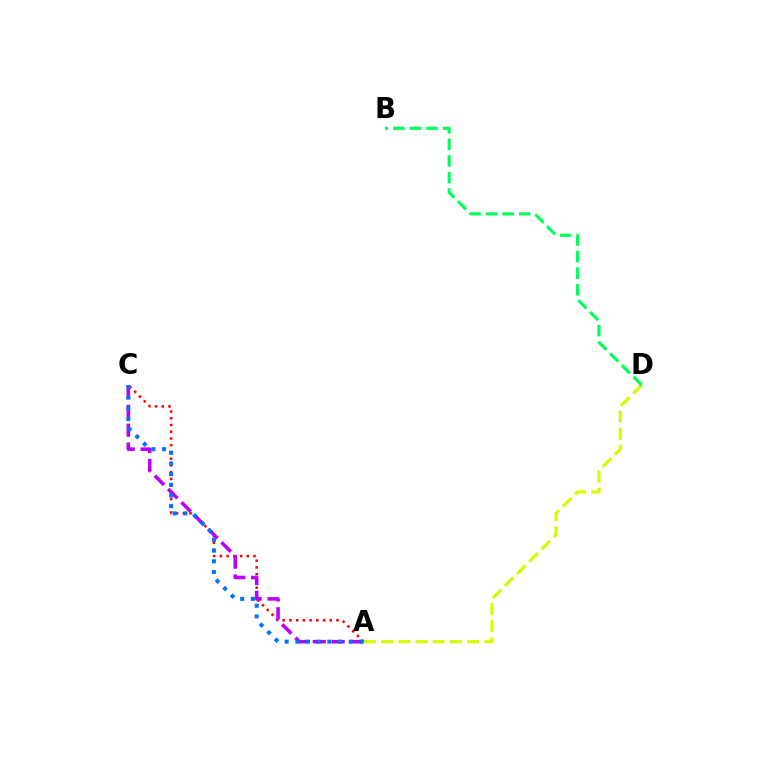{('A', 'C'): [{'color': '#ff0000', 'line_style': 'dotted', 'thickness': 1.83}, {'color': '#b900ff', 'line_style': 'dashed', 'thickness': 2.56}, {'color': '#0074ff', 'line_style': 'dotted', 'thickness': 2.9}], ('A', 'D'): [{'color': '#d1ff00', 'line_style': 'dashed', 'thickness': 2.34}], ('B', 'D'): [{'color': '#00ff5c', 'line_style': 'dashed', 'thickness': 2.25}]}